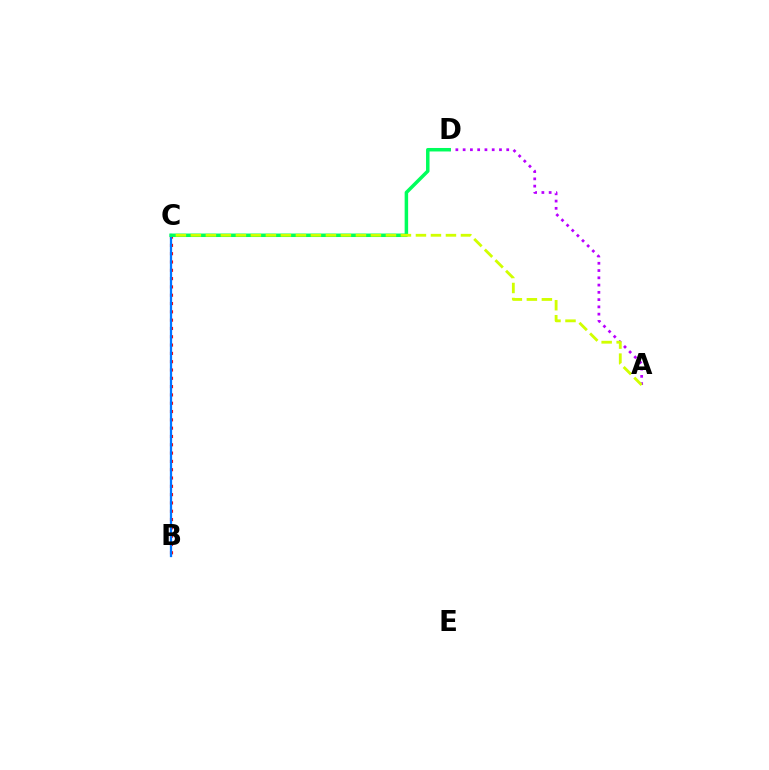{('A', 'D'): [{'color': '#b900ff', 'line_style': 'dotted', 'thickness': 1.97}], ('B', 'C'): [{'color': '#ff0000', 'line_style': 'dotted', 'thickness': 2.26}, {'color': '#0074ff', 'line_style': 'solid', 'thickness': 1.63}], ('C', 'D'): [{'color': '#00ff5c', 'line_style': 'solid', 'thickness': 2.51}], ('A', 'C'): [{'color': '#d1ff00', 'line_style': 'dashed', 'thickness': 2.04}]}